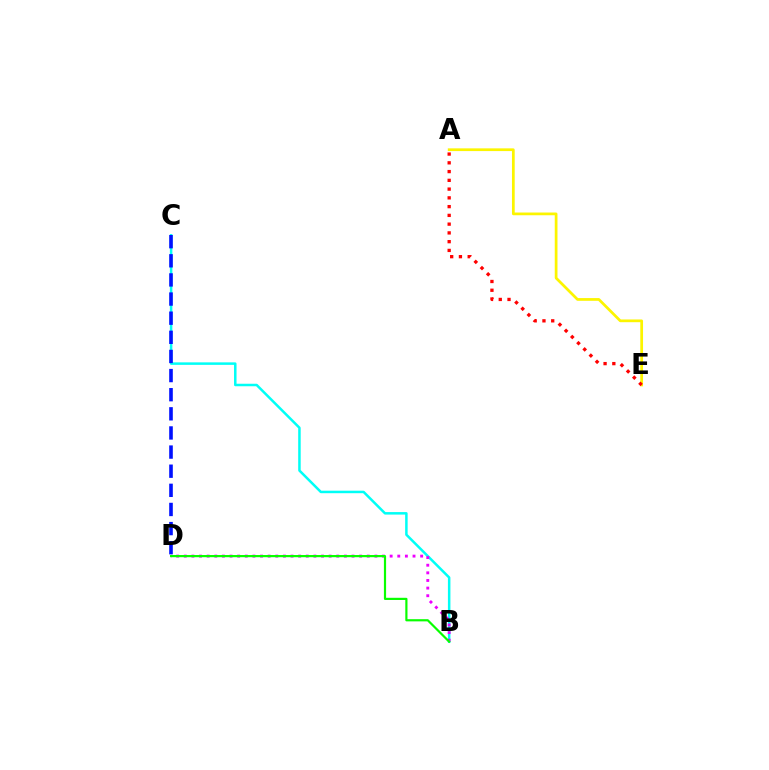{('B', 'C'): [{'color': '#00fff6', 'line_style': 'solid', 'thickness': 1.8}], ('B', 'D'): [{'color': '#ee00ff', 'line_style': 'dotted', 'thickness': 2.07}, {'color': '#08ff00', 'line_style': 'solid', 'thickness': 1.58}], ('C', 'D'): [{'color': '#0010ff', 'line_style': 'dashed', 'thickness': 2.6}], ('A', 'E'): [{'color': '#fcf500', 'line_style': 'solid', 'thickness': 1.97}, {'color': '#ff0000', 'line_style': 'dotted', 'thickness': 2.38}]}